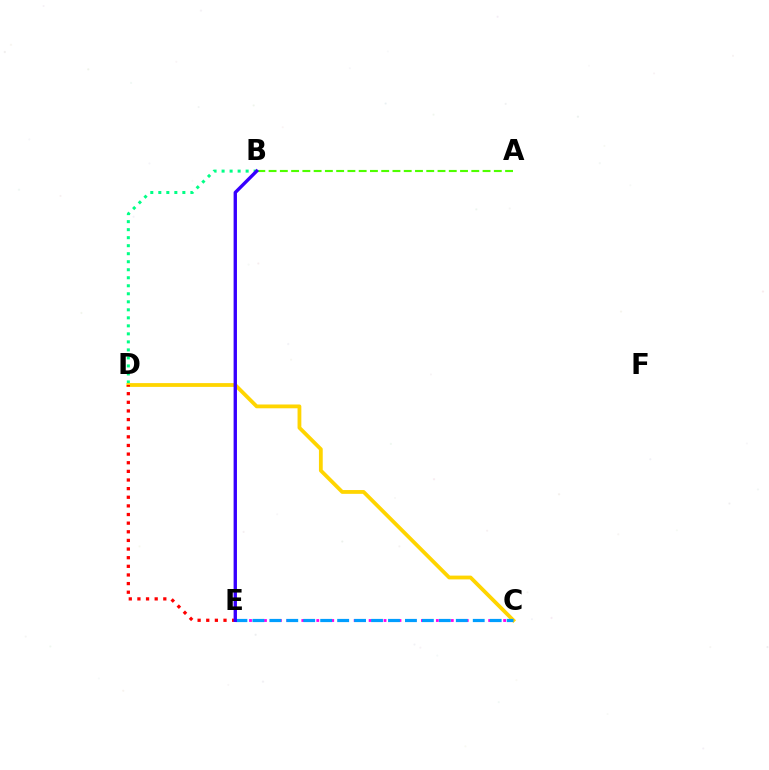{('B', 'D'): [{'color': '#00ff86', 'line_style': 'dotted', 'thickness': 2.18}], ('C', 'E'): [{'color': '#ff00ed', 'line_style': 'dotted', 'thickness': 2.03}, {'color': '#009eff', 'line_style': 'dashed', 'thickness': 2.3}], ('C', 'D'): [{'color': '#ffd500', 'line_style': 'solid', 'thickness': 2.73}], ('A', 'B'): [{'color': '#4fff00', 'line_style': 'dashed', 'thickness': 1.53}], ('D', 'E'): [{'color': '#ff0000', 'line_style': 'dotted', 'thickness': 2.35}], ('B', 'E'): [{'color': '#3700ff', 'line_style': 'solid', 'thickness': 2.42}]}